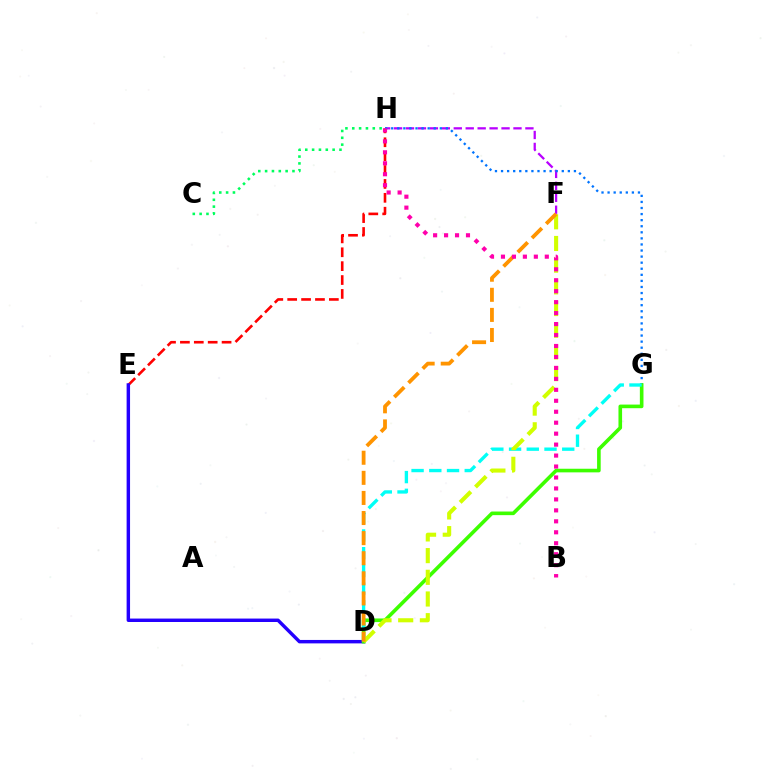{('E', 'H'): [{'color': '#ff0000', 'line_style': 'dashed', 'thickness': 1.89}], ('F', 'H'): [{'color': '#b900ff', 'line_style': 'dashed', 'thickness': 1.62}], ('D', 'E'): [{'color': '#2500ff', 'line_style': 'solid', 'thickness': 2.47}], ('G', 'H'): [{'color': '#0074ff', 'line_style': 'dotted', 'thickness': 1.65}], ('D', 'G'): [{'color': '#3dff00', 'line_style': 'solid', 'thickness': 2.61}, {'color': '#00fff6', 'line_style': 'dashed', 'thickness': 2.41}], ('C', 'H'): [{'color': '#00ff5c', 'line_style': 'dotted', 'thickness': 1.86}], ('D', 'F'): [{'color': '#d1ff00', 'line_style': 'dashed', 'thickness': 2.95}, {'color': '#ff9400', 'line_style': 'dashed', 'thickness': 2.73}], ('B', 'H'): [{'color': '#ff00ac', 'line_style': 'dotted', 'thickness': 2.98}]}